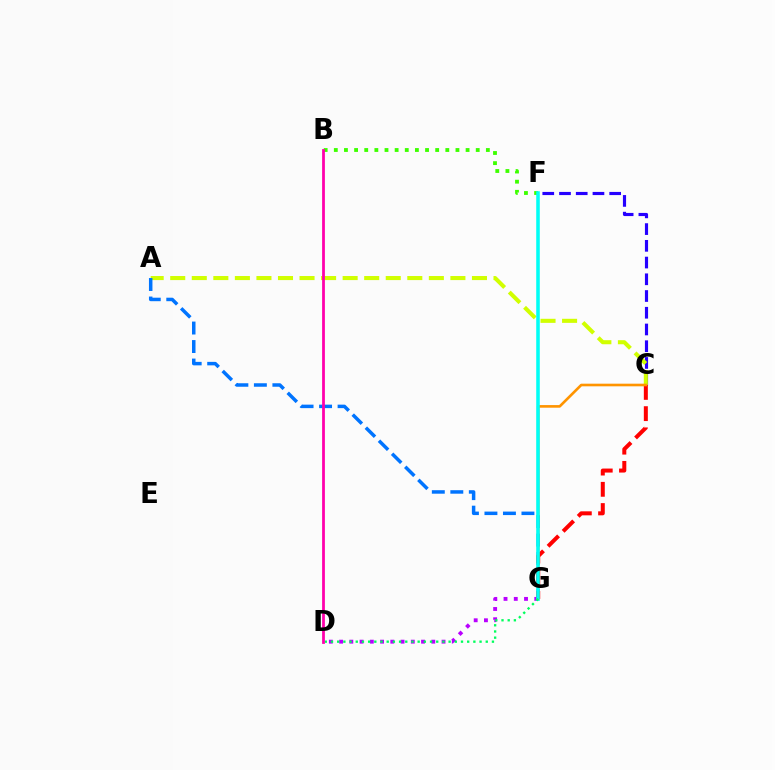{('B', 'F'): [{'color': '#3dff00', 'line_style': 'dotted', 'thickness': 2.75}], ('D', 'G'): [{'color': '#b900ff', 'line_style': 'dotted', 'thickness': 2.78}, {'color': '#00ff5c', 'line_style': 'dotted', 'thickness': 1.68}], ('C', 'F'): [{'color': '#2500ff', 'line_style': 'dashed', 'thickness': 2.27}], ('A', 'C'): [{'color': '#d1ff00', 'line_style': 'dashed', 'thickness': 2.93}], ('A', 'G'): [{'color': '#0074ff', 'line_style': 'dashed', 'thickness': 2.51}], ('C', 'G'): [{'color': '#ff0000', 'line_style': 'dashed', 'thickness': 2.88}, {'color': '#ff9400', 'line_style': 'solid', 'thickness': 1.89}], ('F', 'G'): [{'color': '#00fff6', 'line_style': 'solid', 'thickness': 2.55}], ('B', 'D'): [{'color': '#ff00ac', 'line_style': 'solid', 'thickness': 2.0}]}